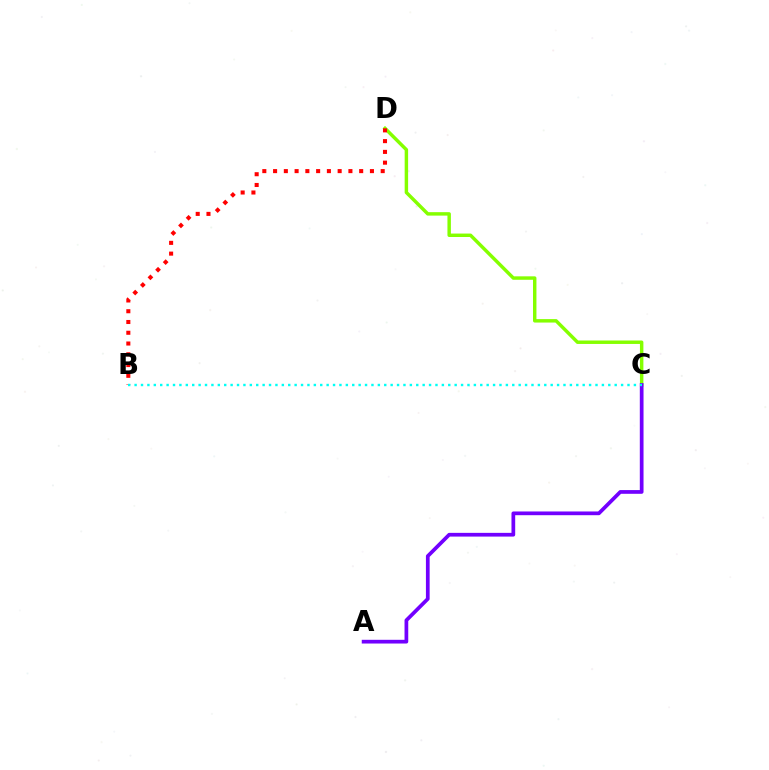{('C', 'D'): [{'color': '#84ff00', 'line_style': 'solid', 'thickness': 2.48}], ('B', 'D'): [{'color': '#ff0000', 'line_style': 'dotted', 'thickness': 2.92}], ('A', 'C'): [{'color': '#7200ff', 'line_style': 'solid', 'thickness': 2.68}], ('B', 'C'): [{'color': '#00fff6', 'line_style': 'dotted', 'thickness': 1.74}]}